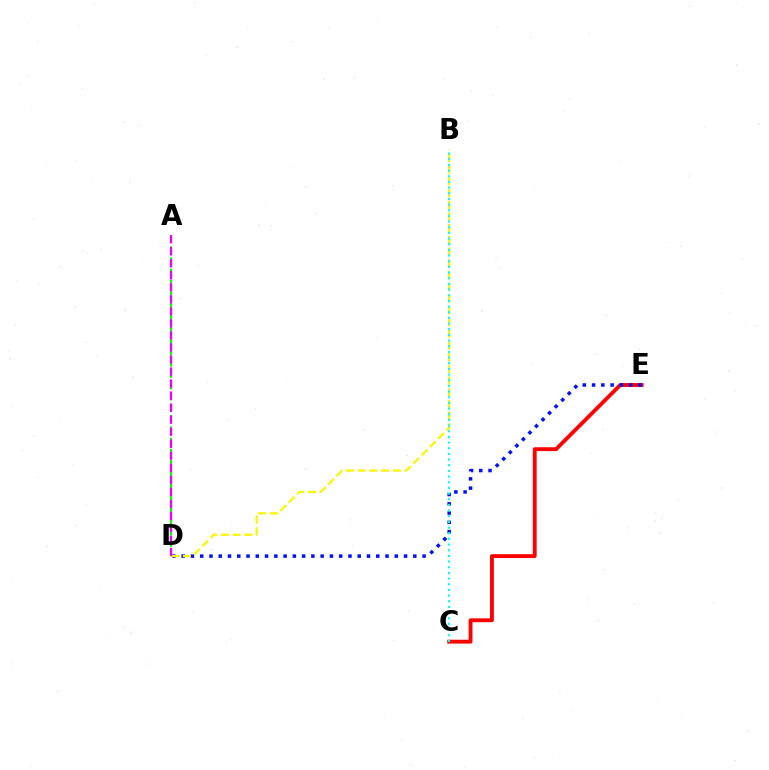{('C', 'E'): [{'color': '#ff0000', 'line_style': 'solid', 'thickness': 2.78}], ('D', 'E'): [{'color': '#0010ff', 'line_style': 'dotted', 'thickness': 2.52}], ('A', 'D'): [{'color': '#08ff00', 'line_style': 'dashed', 'thickness': 1.53}, {'color': '#ee00ff', 'line_style': 'dashed', 'thickness': 1.63}], ('B', 'D'): [{'color': '#fcf500', 'line_style': 'dashed', 'thickness': 1.59}], ('B', 'C'): [{'color': '#00fff6', 'line_style': 'dotted', 'thickness': 1.54}]}